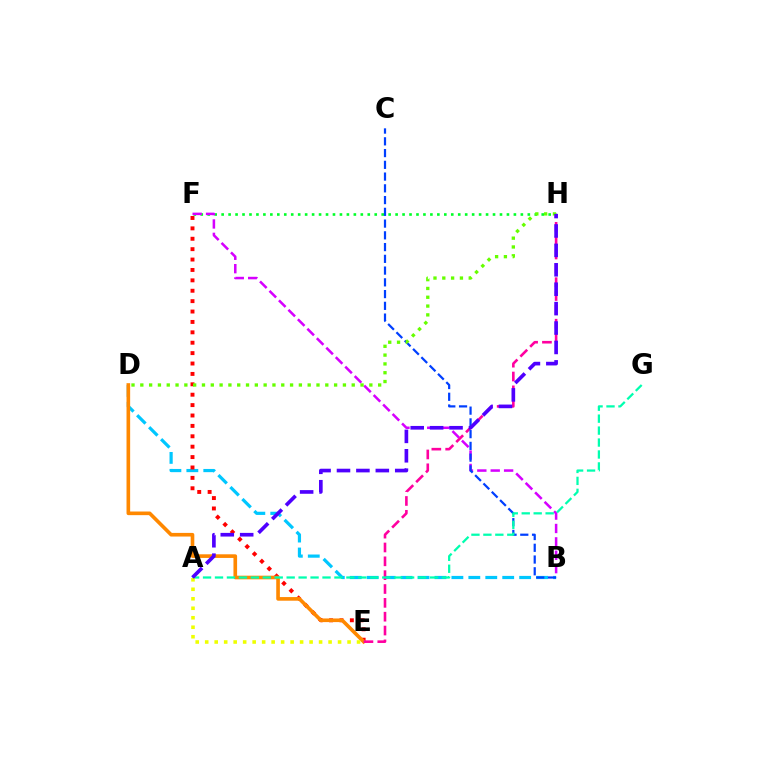{('F', 'H'): [{'color': '#00ff27', 'line_style': 'dotted', 'thickness': 1.89}], ('B', 'D'): [{'color': '#00c7ff', 'line_style': 'dashed', 'thickness': 2.3}], ('E', 'F'): [{'color': '#ff0000', 'line_style': 'dotted', 'thickness': 2.82}], ('D', 'E'): [{'color': '#ff8800', 'line_style': 'solid', 'thickness': 2.62}], ('E', 'H'): [{'color': '#ff00a0', 'line_style': 'dashed', 'thickness': 1.88}], ('B', 'F'): [{'color': '#d600ff', 'line_style': 'dashed', 'thickness': 1.82}], ('B', 'C'): [{'color': '#003fff', 'line_style': 'dashed', 'thickness': 1.6}], ('D', 'H'): [{'color': '#66ff00', 'line_style': 'dotted', 'thickness': 2.39}], ('A', 'G'): [{'color': '#00ffaf', 'line_style': 'dashed', 'thickness': 1.62}], ('A', 'E'): [{'color': '#eeff00', 'line_style': 'dotted', 'thickness': 2.58}], ('A', 'H'): [{'color': '#4f00ff', 'line_style': 'dashed', 'thickness': 2.64}]}